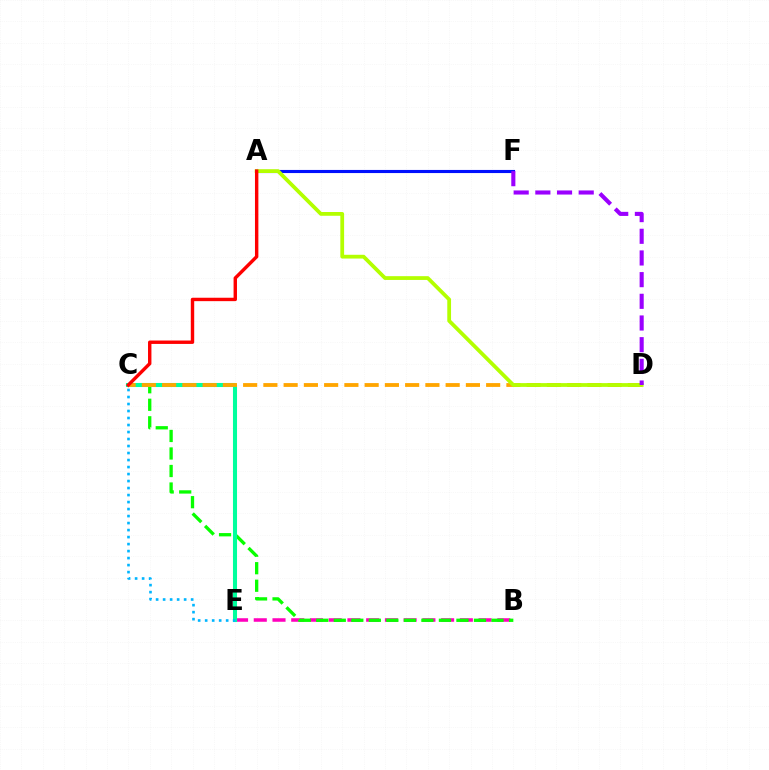{('B', 'E'): [{'color': '#ff00bd', 'line_style': 'dashed', 'thickness': 2.54}], ('A', 'F'): [{'color': '#0010ff', 'line_style': 'solid', 'thickness': 2.24}], ('B', 'C'): [{'color': '#08ff00', 'line_style': 'dashed', 'thickness': 2.38}], ('C', 'E'): [{'color': '#00ff9d', 'line_style': 'solid', 'thickness': 2.93}, {'color': '#00b5ff', 'line_style': 'dotted', 'thickness': 1.9}], ('C', 'D'): [{'color': '#ffa500', 'line_style': 'dashed', 'thickness': 2.75}], ('A', 'D'): [{'color': '#b3ff00', 'line_style': 'solid', 'thickness': 2.72}], ('A', 'C'): [{'color': '#ff0000', 'line_style': 'solid', 'thickness': 2.45}], ('D', 'F'): [{'color': '#9b00ff', 'line_style': 'dashed', 'thickness': 2.94}]}